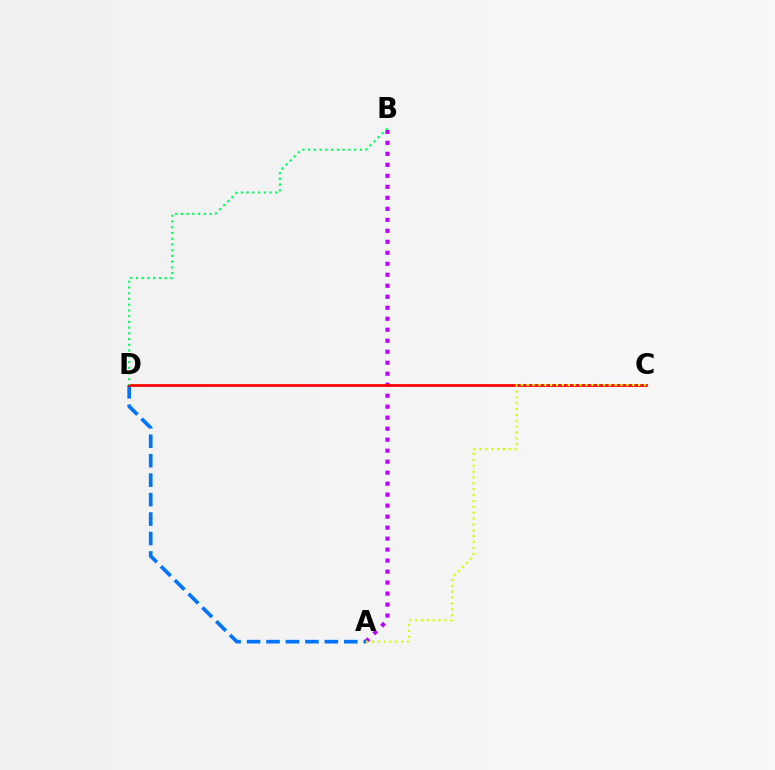{('A', 'B'): [{'color': '#b900ff', 'line_style': 'dotted', 'thickness': 2.99}], ('A', 'D'): [{'color': '#0074ff', 'line_style': 'dashed', 'thickness': 2.64}], ('C', 'D'): [{'color': '#ff0000', 'line_style': 'solid', 'thickness': 1.96}], ('A', 'C'): [{'color': '#d1ff00', 'line_style': 'dotted', 'thickness': 1.59}], ('B', 'D'): [{'color': '#00ff5c', 'line_style': 'dotted', 'thickness': 1.56}]}